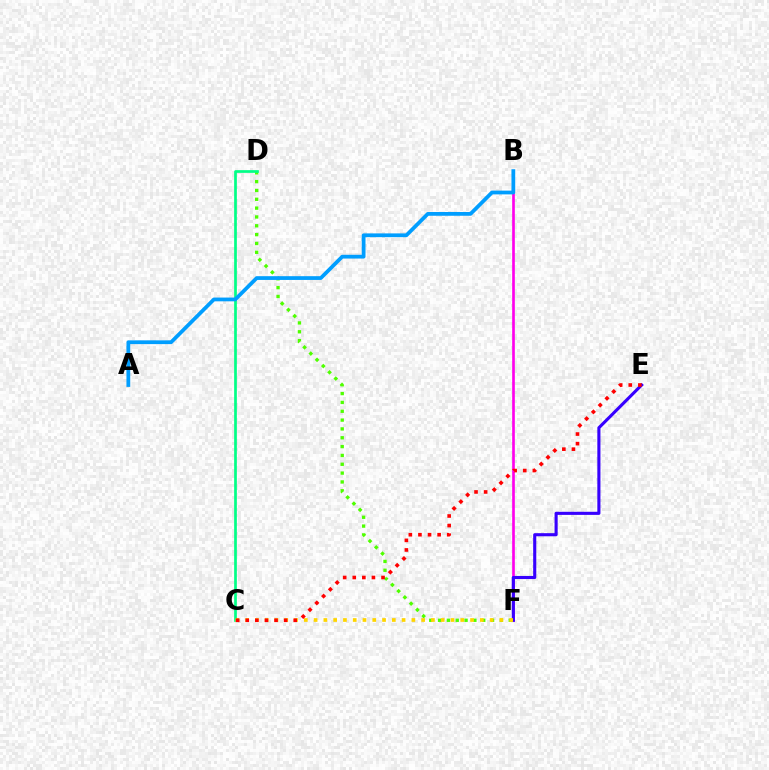{('B', 'F'): [{'color': '#ff00ed', 'line_style': 'solid', 'thickness': 1.91}], ('E', 'F'): [{'color': '#3700ff', 'line_style': 'solid', 'thickness': 2.23}], ('D', 'F'): [{'color': '#4fff00', 'line_style': 'dotted', 'thickness': 2.4}], ('C', 'D'): [{'color': '#00ff86', 'line_style': 'solid', 'thickness': 1.95}], ('C', 'F'): [{'color': '#ffd500', 'line_style': 'dotted', 'thickness': 2.66}], ('A', 'B'): [{'color': '#009eff', 'line_style': 'solid', 'thickness': 2.71}], ('C', 'E'): [{'color': '#ff0000', 'line_style': 'dotted', 'thickness': 2.61}]}